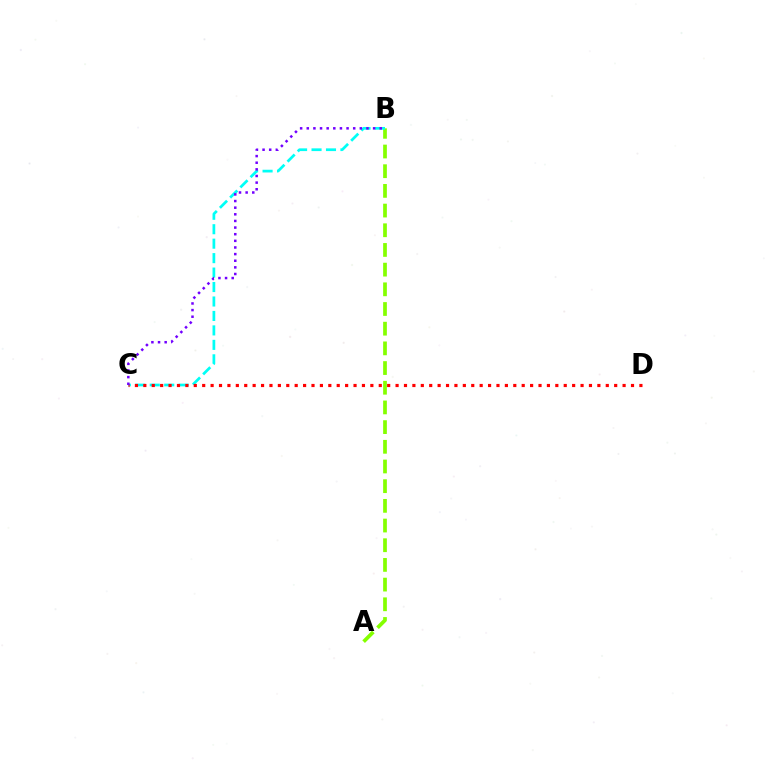{('A', 'B'): [{'color': '#84ff00', 'line_style': 'dashed', 'thickness': 2.67}], ('B', 'C'): [{'color': '#00fff6', 'line_style': 'dashed', 'thickness': 1.96}, {'color': '#7200ff', 'line_style': 'dotted', 'thickness': 1.8}], ('C', 'D'): [{'color': '#ff0000', 'line_style': 'dotted', 'thickness': 2.28}]}